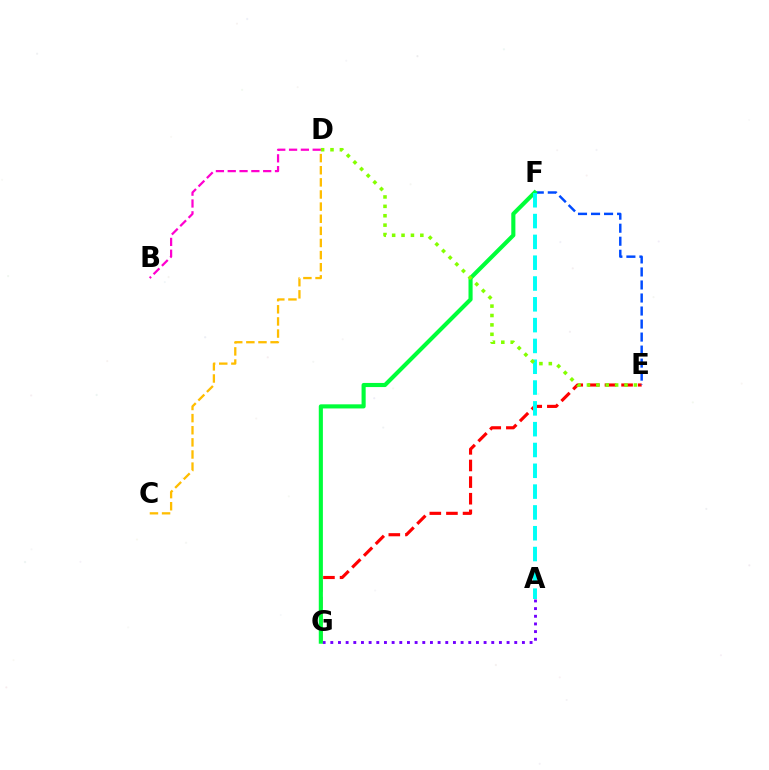{('A', 'G'): [{'color': '#7200ff', 'line_style': 'dotted', 'thickness': 2.08}], ('E', 'G'): [{'color': '#ff0000', 'line_style': 'dashed', 'thickness': 2.26}], ('E', 'F'): [{'color': '#004bff', 'line_style': 'dashed', 'thickness': 1.77}], ('F', 'G'): [{'color': '#00ff39', 'line_style': 'solid', 'thickness': 2.96}], ('A', 'F'): [{'color': '#00fff6', 'line_style': 'dashed', 'thickness': 2.83}], ('C', 'D'): [{'color': '#ffbd00', 'line_style': 'dashed', 'thickness': 1.65}], ('D', 'E'): [{'color': '#84ff00', 'line_style': 'dotted', 'thickness': 2.55}], ('B', 'D'): [{'color': '#ff00cf', 'line_style': 'dashed', 'thickness': 1.61}]}